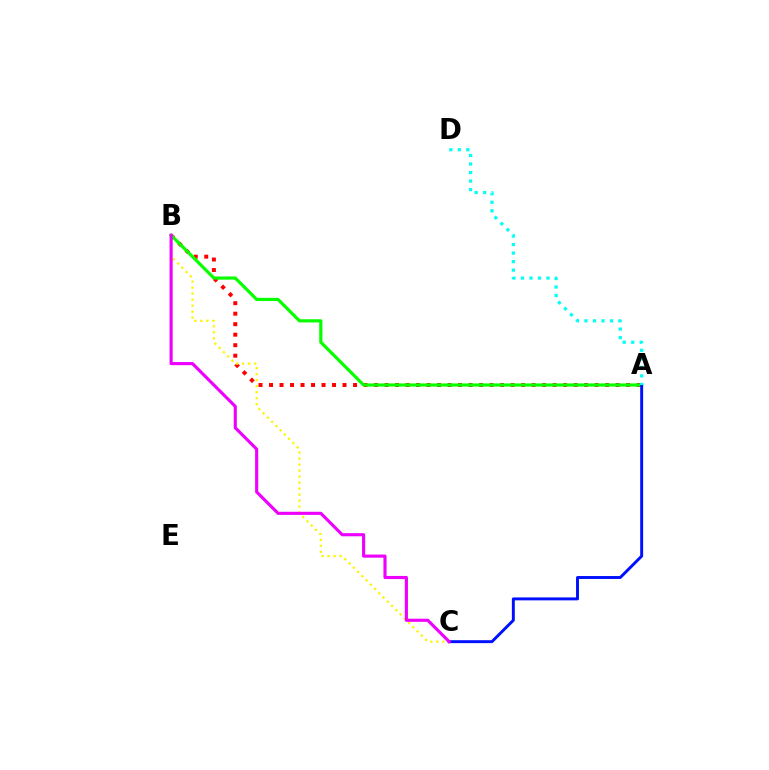{('A', 'B'): [{'color': '#ff0000', 'line_style': 'dotted', 'thickness': 2.85}, {'color': '#08ff00', 'line_style': 'solid', 'thickness': 2.3}], ('B', 'C'): [{'color': '#fcf500', 'line_style': 'dotted', 'thickness': 1.63}, {'color': '#ee00ff', 'line_style': 'solid', 'thickness': 2.25}], ('A', 'C'): [{'color': '#0010ff', 'line_style': 'solid', 'thickness': 2.11}], ('A', 'D'): [{'color': '#00fff6', 'line_style': 'dotted', 'thickness': 2.32}]}